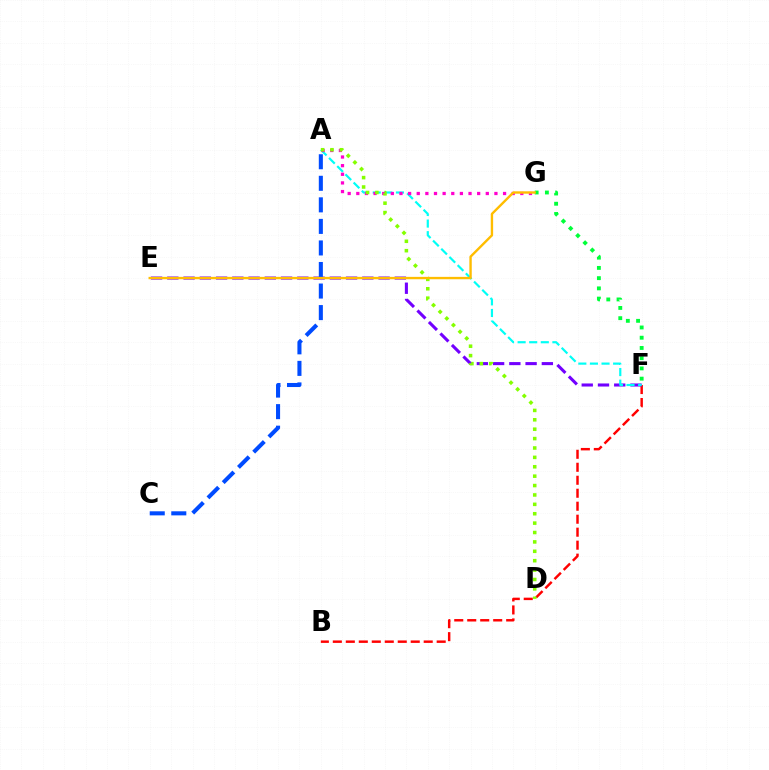{('B', 'F'): [{'color': '#ff0000', 'line_style': 'dashed', 'thickness': 1.76}], ('E', 'F'): [{'color': '#7200ff', 'line_style': 'dashed', 'thickness': 2.21}], ('A', 'F'): [{'color': '#00fff6', 'line_style': 'dashed', 'thickness': 1.58}], ('A', 'C'): [{'color': '#004bff', 'line_style': 'dashed', 'thickness': 2.93}], ('A', 'G'): [{'color': '#ff00cf', 'line_style': 'dotted', 'thickness': 2.35}], ('A', 'D'): [{'color': '#84ff00', 'line_style': 'dotted', 'thickness': 2.55}], ('F', 'G'): [{'color': '#00ff39', 'line_style': 'dotted', 'thickness': 2.78}], ('E', 'G'): [{'color': '#ffbd00', 'line_style': 'solid', 'thickness': 1.71}]}